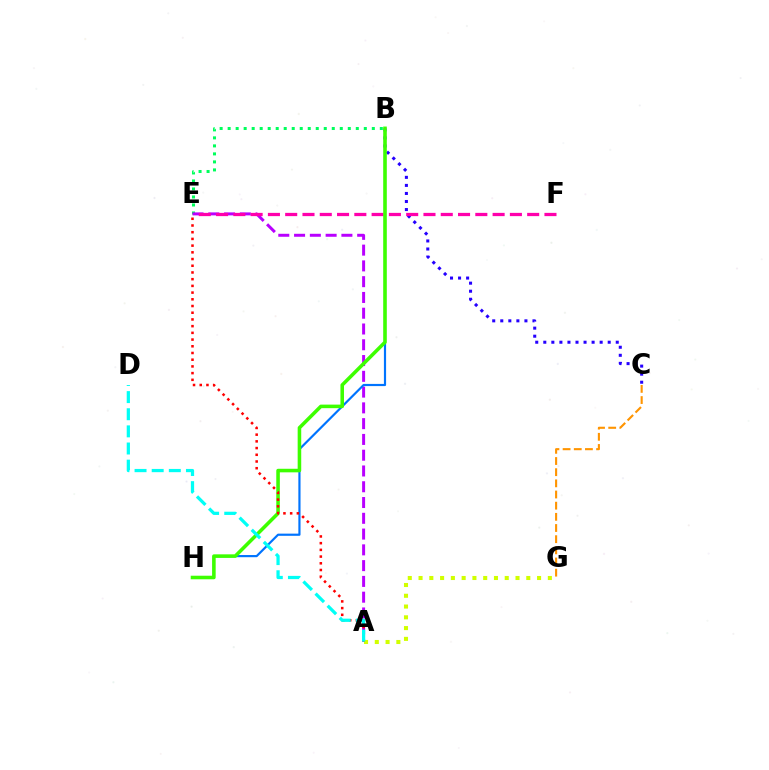{('B', 'E'): [{'color': '#00ff5c', 'line_style': 'dotted', 'thickness': 2.18}], ('A', 'E'): [{'color': '#b900ff', 'line_style': 'dashed', 'thickness': 2.14}, {'color': '#ff0000', 'line_style': 'dotted', 'thickness': 1.82}], ('A', 'G'): [{'color': '#d1ff00', 'line_style': 'dotted', 'thickness': 2.93}], ('B', 'C'): [{'color': '#2500ff', 'line_style': 'dotted', 'thickness': 2.19}], ('E', 'F'): [{'color': '#ff00ac', 'line_style': 'dashed', 'thickness': 2.35}], ('B', 'H'): [{'color': '#0074ff', 'line_style': 'solid', 'thickness': 1.57}, {'color': '#3dff00', 'line_style': 'solid', 'thickness': 2.56}], ('A', 'D'): [{'color': '#00fff6', 'line_style': 'dashed', 'thickness': 2.33}], ('C', 'G'): [{'color': '#ff9400', 'line_style': 'dashed', 'thickness': 1.52}]}